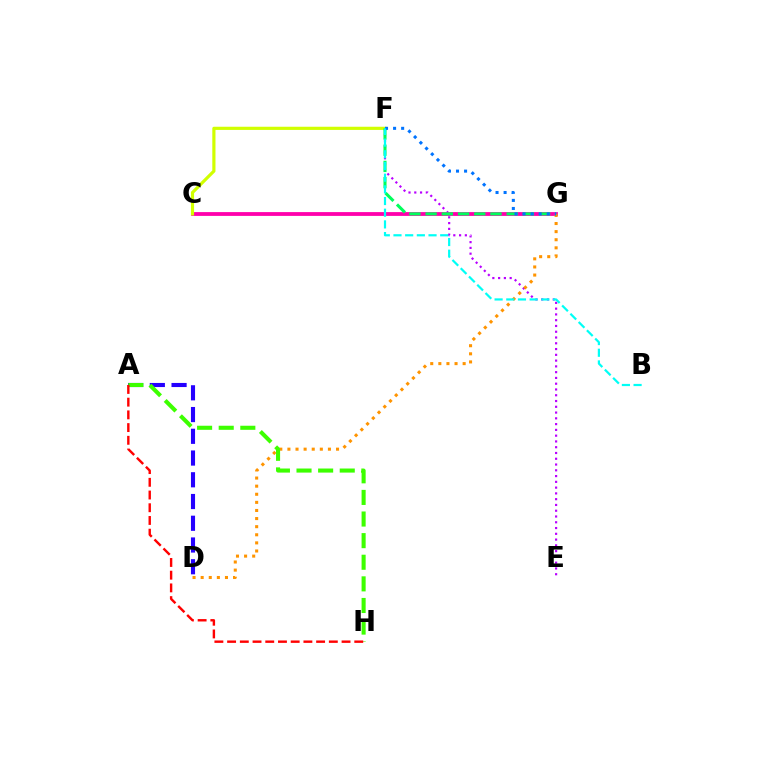{('E', 'F'): [{'color': '#b900ff', 'line_style': 'dotted', 'thickness': 1.57}], ('A', 'D'): [{'color': '#2500ff', 'line_style': 'dashed', 'thickness': 2.95}], ('C', 'G'): [{'color': '#ff00ac', 'line_style': 'solid', 'thickness': 2.74}], ('D', 'G'): [{'color': '#ff9400', 'line_style': 'dotted', 'thickness': 2.2}], ('C', 'F'): [{'color': '#d1ff00', 'line_style': 'solid', 'thickness': 2.29}], ('F', 'G'): [{'color': '#00ff5c', 'line_style': 'dashed', 'thickness': 2.2}, {'color': '#0074ff', 'line_style': 'dotted', 'thickness': 2.19}], ('A', 'H'): [{'color': '#3dff00', 'line_style': 'dashed', 'thickness': 2.94}, {'color': '#ff0000', 'line_style': 'dashed', 'thickness': 1.73}], ('B', 'F'): [{'color': '#00fff6', 'line_style': 'dashed', 'thickness': 1.59}]}